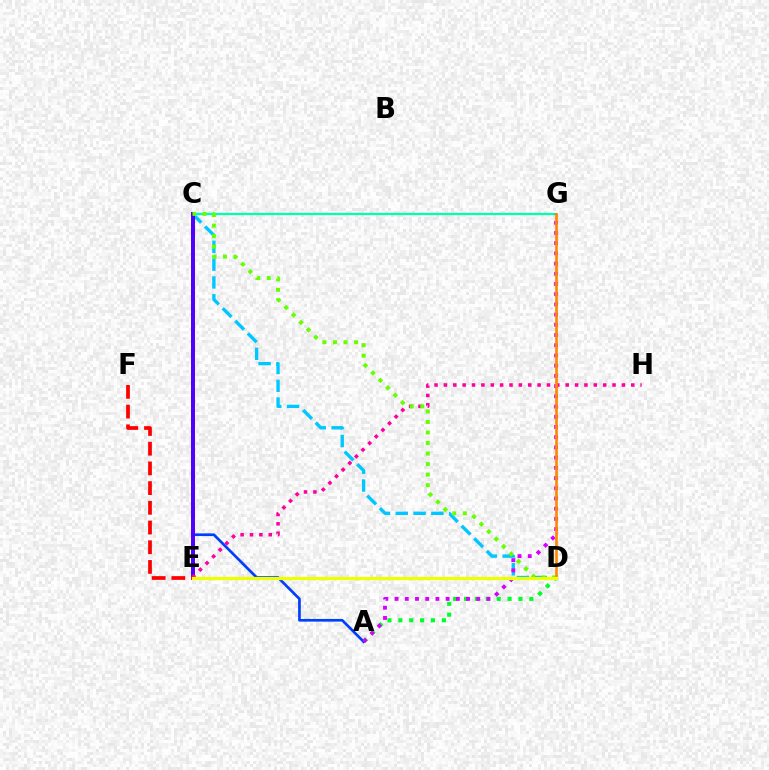{('A', 'D'): [{'color': '#00ff27', 'line_style': 'dotted', 'thickness': 2.96}], ('C', 'D'): [{'color': '#00c7ff', 'line_style': 'dashed', 'thickness': 2.42}, {'color': '#66ff00', 'line_style': 'dotted', 'thickness': 2.86}], ('A', 'C'): [{'color': '#003fff', 'line_style': 'solid', 'thickness': 1.94}], ('C', 'G'): [{'color': '#00ffaf', 'line_style': 'solid', 'thickness': 1.64}], ('C', 'E'): [{'color': '#4f00ff', 'line_style': 'solid', 'thickness': 2.86}], ('A', 'G'): [{'color': '#d600ff', 'line_style': 'dotted', 'thickness': 2.78}], ('E', 'H'): [{'color': '#ff00a0', 'line_style': 'dotted', 'thickness': 2.55}], ('E', 'F'): [{'color': '#ff0000', 'line_style': 'dashed', 'thickness': 2.68}], ('D', 'G'): [{'color': '#ff8800', 'line_style': 'solid', 'thickness': 1.92}], ('D', 'E'): [{'color': '#eeff00', 'line_style': 'solid', 'thickness': 2.32}]}